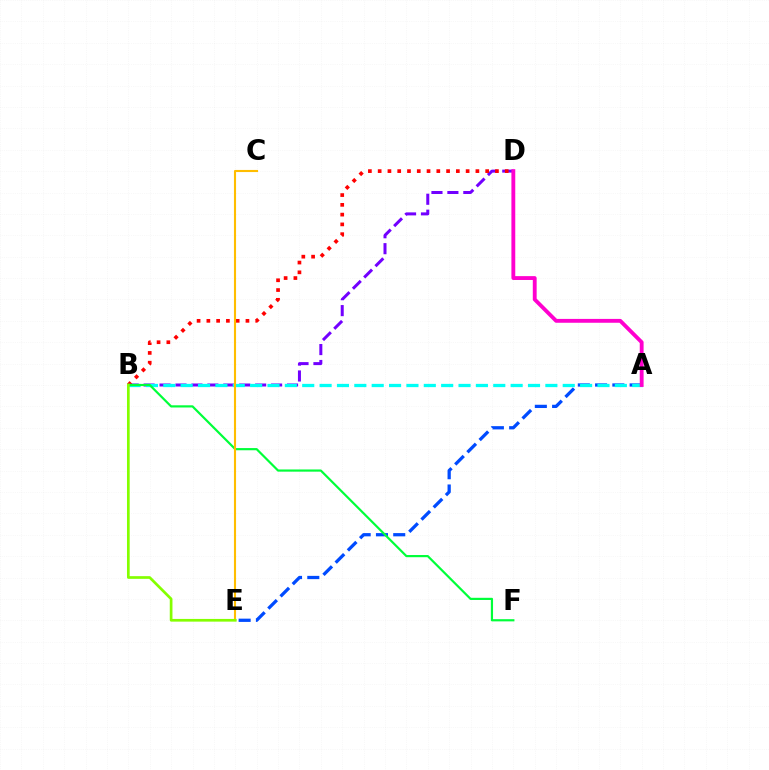{('B', 'D'): [{'color': '#7200ff', 'line_style': 'dashed', 'thickness': 2.16}, {'color': '#ff0000', 'line_style': 'dotted', 'thickness': 2.66}], ('A', 'E'): [{'color': '#004bff', 'line_style': 'dashed', 'thickness': 2.35}], ('A', 'B'): [{'color': '#00fff6', 'line_style': 'dashed', 'thickness': 2.36}], ('A', 'D'): [{'color': '#ff00cf', 'line_style': 'solid', 'thickness': 2.77}], ('B', 'F'): [{'color': '#00ff39', 'line_style': 'solid', 'thickness': 1.58}], ('C', 'E'): [{'color': '#ffbd00', 'line_style': 'solid', 'thickness': 1.52}], ('B', 'E'): [{'color': '#84ff00', 'line_style': 'solid', 'thickness': 1.94}]}